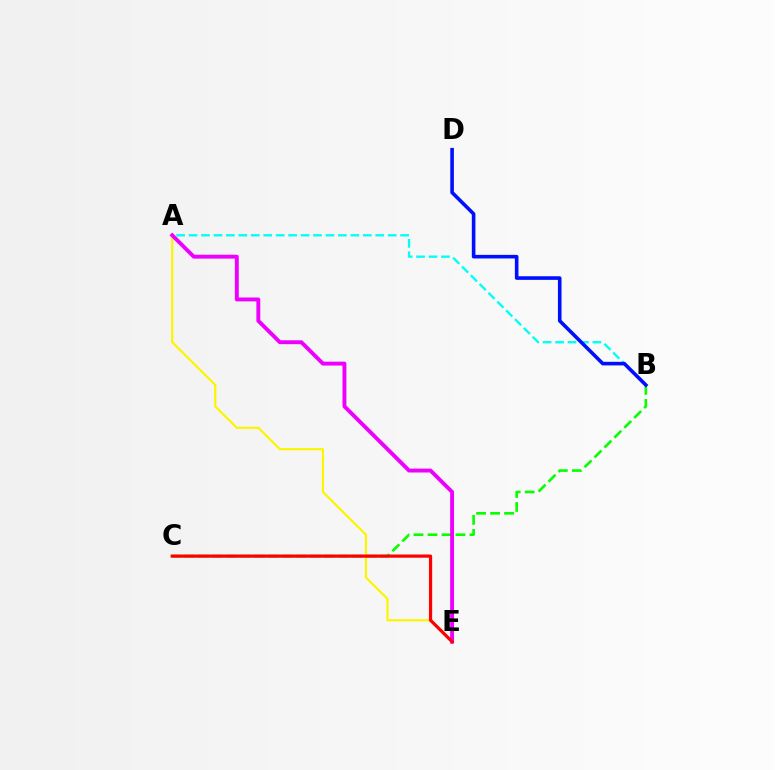{('A', 'E'): [{'color': '#fcf500', 'line_style': 'solid', 'thickness': 1.56}, {'color': '#ee00ff', 'line_style': 'solid', 'thickness': 2.8}], ('B', 'C'): [{'color': '#08ff00', 'line_style': 'dashed', 'thickness': 1.9}], ('A', 'B'): [{'color': '#00fff6', 'line_style': 'dashed', 'thickness': 1.69}], ('C', 'E'): [{'color': '#ff0000', 'line_style': 'solid', 'thickness': 2.31}], ('B', 'D'): [{'color': '#0010ff', 'line_style': 'solid', 'thickness': 2.6}]}